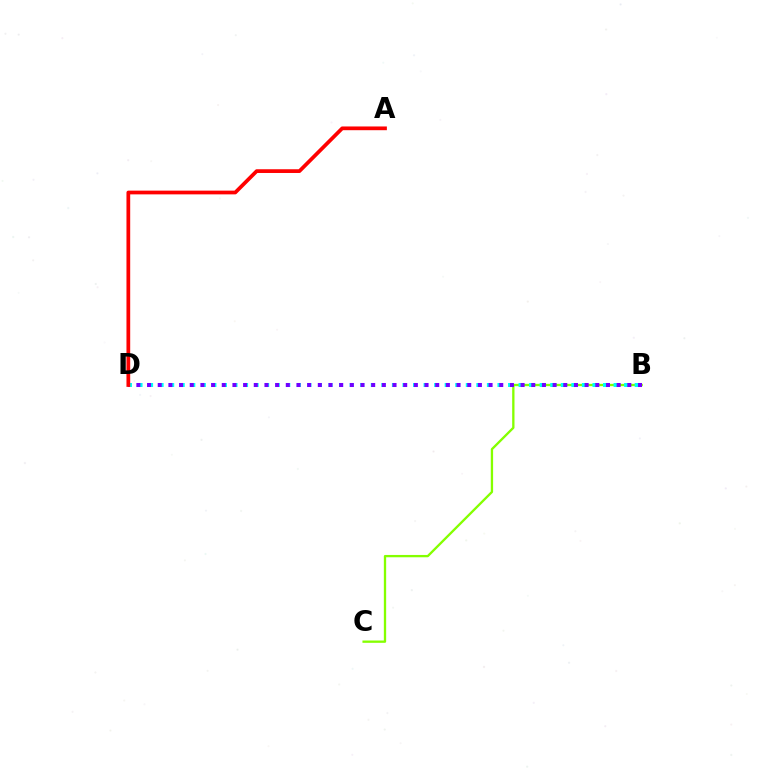{('B', 'C'): [{'color': '#84ff00', 'line_style': 'solid', 'thickness': 1.67}], ('B', 'D'): [{'color': '#00fff6', 'line_style': 'dotted', 'thickness': 2.87}, {'color': '#7200ff', 'line_style': 'dotted', 'thickness': 2.9}], ('A', 'D'): [{'color': '#ff0000', 'line_style': 'solid', 'thickness': 2.69}]}